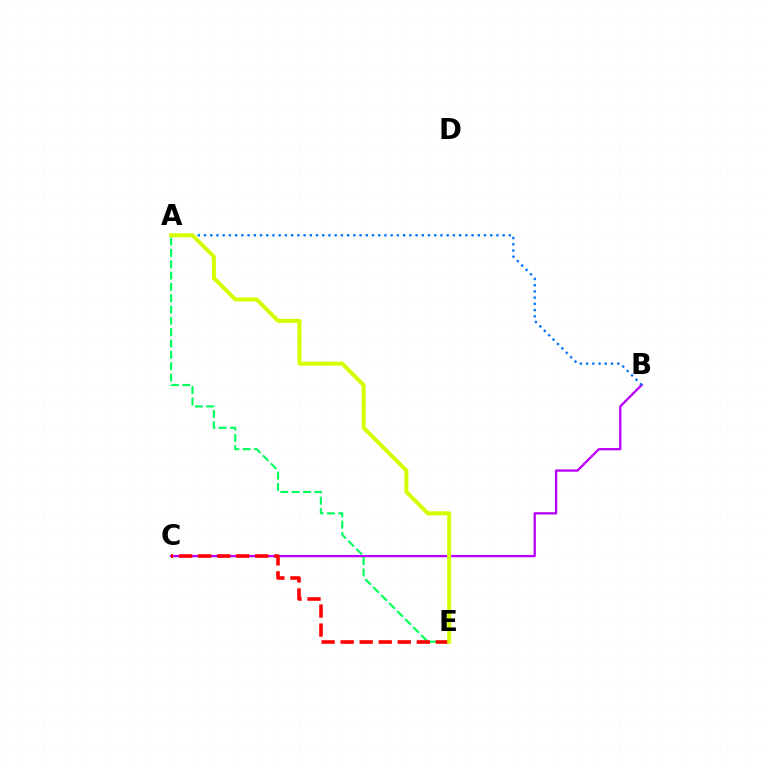{('B', 'C'): [{'color': '#b900ff', 'line_style': 'solid', 'thickness': 1.66}], ('A', 'B'): [{'color': '#0074ff', 'line_style': 'dotted', 'thickness': 1.69}], ('A', 'E'): [{'color': '#00ff5c', 'line_style': 'dashed', 'thickness': 1.54}, {'color': '#d1ff00', 'line_style': 'solid', 'thickness': 2.87}], ('C', 'E'): [{'color': '#ff0000', 'line_style': 'dashed', 'thickness': 2.59}]}